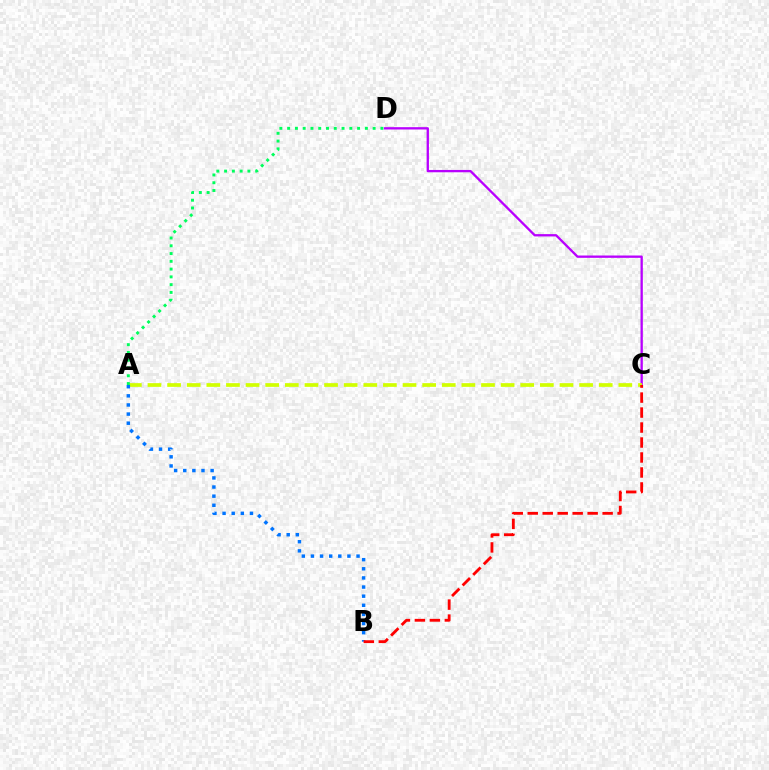{('C', 'D'): [{'color': '#b900ff', 'line_style': 'solid', 'thickness': 1.67}], ('A', 'C'): [{'color': '#d1ff00', 'line_style': 'dashed', 'thickness': 2.67}], ('A', 'B'): [{'color': '#0074ff', 'line_style': 'dotted', 'thickness': 2.48}], ('A', 'D'): [{'color': '#00ff5c', 'line_style': 'dotted', 'thickness': 2.11}], ('B', 'C'): [{'color': '#ff0000', 'line_style': 'dashed', 'thickness': 2.03}]}